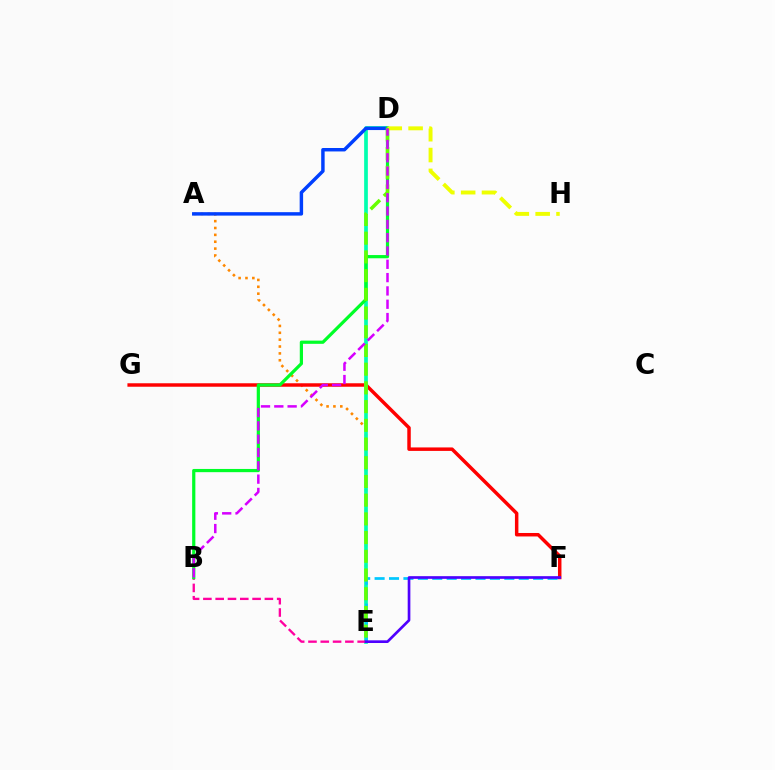{('A', 'E'): [{'color': '#ff8800', 'line_style': 'dotted', 'thickness': 1.87}], ('F', 'G'): [{'color': '#ff0000', 'line_style': 'solid', 'thickness': 2.5}], ('D', 'E'): [{'color': '#00ffaf', 'line_style': 'solid', 'thickness': 2.67}, {'color': '#66ff00', 'line_style': 'dashed', 'thickness': 2.54}], ('A', 'D'): [{'color': '#003fff', 'line_style': 'solid', 'thickness': 2.48}], ('B', 'E'): [{'color': '#ff00a0', 'line_style': 'dashed', 'thickness': 1.67}], ('E', 'F'): [{'color': '#00c7ff', 'line_style': 'dashed', 'thickness': 1.96}, {'color': '#4f00ff', 'line_style': 'solid', 'thickness': 1.92}], ('B', 'D'): [{'color': '#00ff27', 'line_style': 'solid', 'thickness': 2.31}, {'color': '#d600ff', 'line_style': 'dashed', 'thickness': 1.81}], ('D', 'H'): [{'color': '#eeff00', 'line_style': 'dashed', 'thickness': 2.83}]}